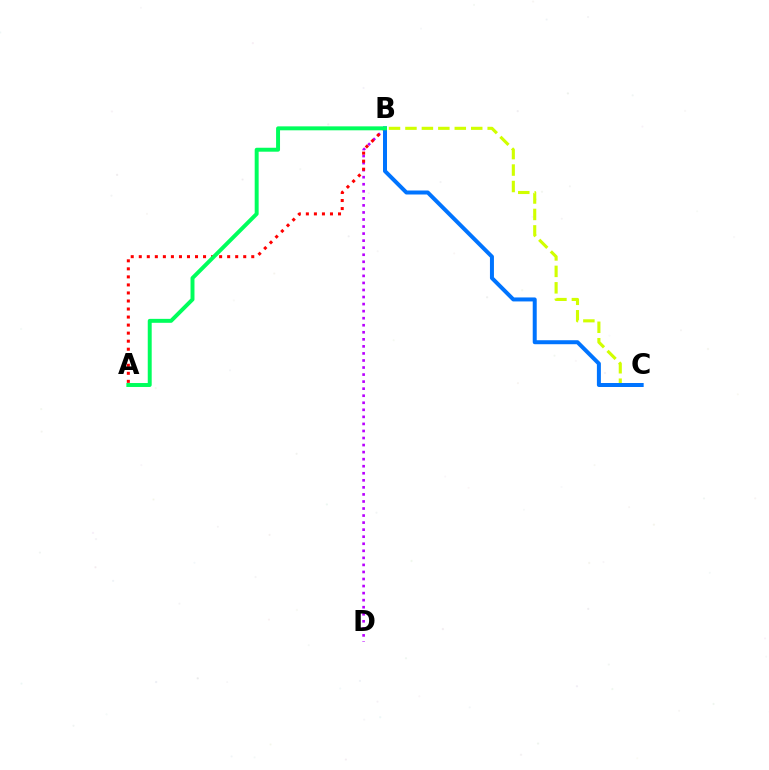{('B', 'C'): [{'color': '#d1ff00', 'line_style': 'dashed', 'thickness': 2.23}, {'color': '#0074ff', 'line_style': 'solid', 'thickness': 2.87}], ('B', 'D'): [{'color': '#b900ff', 'line_style': 'dotted', 'thickness': 1.92}], ('A', 'B'): [{'color': '#ff0000', 'line_style': 'dotted', 'thickness': 2.18}, {'color': '#00ff5c', 'line_style': 'solid', 'thickness': 2.84}]}